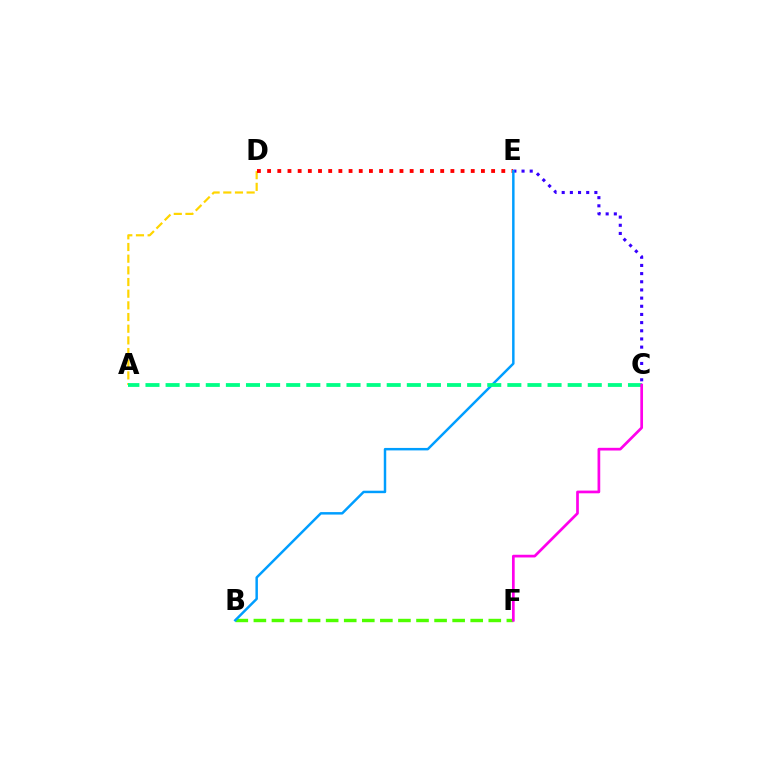{('A', 'D'): [{'color': '#ffd500', 'line_style': 'dashed', 'thickness': 1.59}], ('B', 'F'): [{'color': '#4fff00', 'line_style': 'dashed', 'thickness': 2.45}], ('D', 'E'): [{'color': '#ff0000', 'line_style': 'dotted', 'thickness': 2.77}], ('C', 'E'): [{'color': '#3700ff', 'line_style': 'dotted', 'thickness': 2.22}], ('B', 'E'): [{'color': '#009eff', 'line_style': 'solid', 'thickness': 1.78}], ('A', 'C'): [{'color': '#00ff86', 'line_style': 'dashed', 'thickness': 2.73}], ('C', 'F'): [{'color': '#ff00ed', 'line_style': 'solid', 'thickness': 1.95}]}